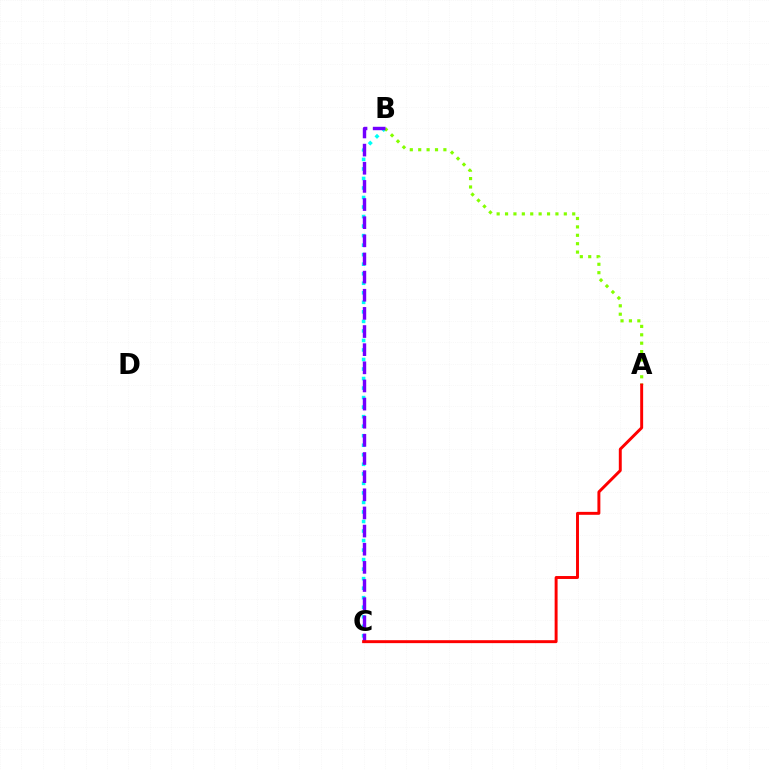{('B', 'C'): [{'color': '#00fff6', 'line_style': 'dotted', 'thickness': 2.59}, {'color': '#7200ff', 'line_style': 'dashed', 'thickness': 2.46}], ('A', 'B'): [{'color': '#84ff00', 'line_style': 'dotted', 'thickness': 2.28}], ('A', 'C'): [{'color': '#ff0000', 'line_style': 'solid', 'thickness': 2.12}]}